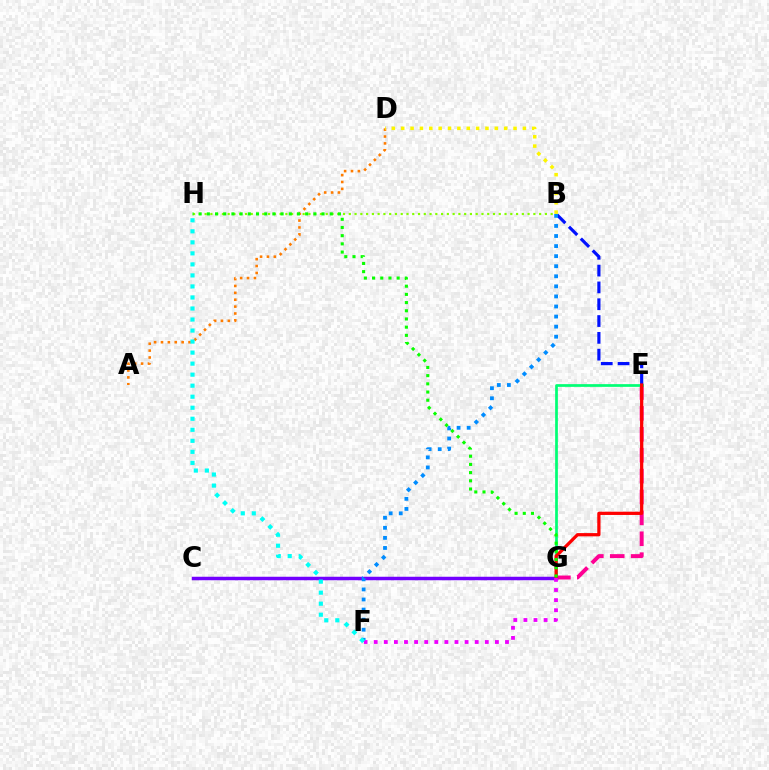{('B', 'E'): [{'color': '#0010ff', 'line_style': 'dashed', 'thickness': 2.28}], ('A', 'D'): [{'color': '#ff7c00', 'line_style': 'dotted', 'thickness': 1.87}], ('E', 'G'): [{'color': '#ff0094', 'line_style': 'dashed', 'thickness': 2.84}, {'color': '#00ff74', 'line_style': 'solid', 'thickness': 1.96}, {'color': '#ff0000', 'line_style': 'solid', 'thickness': 2.34}], ('B', 'H'): [{'color': '#84ff00', 'line_style': 'dotted', 'thickness': 1.57}], ('C', 'G'): [{'color': '#7200ff', 'line_style': 'solid', 'thickness': 2.51}], ('B', 'D'): [{'color': '#fcf500', 'line_style': 'dotted', 'thickness': 2.54}], ('G', 'H'): [{'color': '#08ff00', 'line_style': 'dotted', 'thickness': 2.23}], ('B', 'F'): [{'color': '#008cff', 'line_style': 'dotted', 'thickness': 2.74}], ('F', 'G'): [{'color': '#ee00ff', 'line_style': 'dotted', 'thickness': 2.74}], ('F', 'H'): [{'color': '#00fff6', 'line_style': 'dotted', 'thickness': 3.0}]}